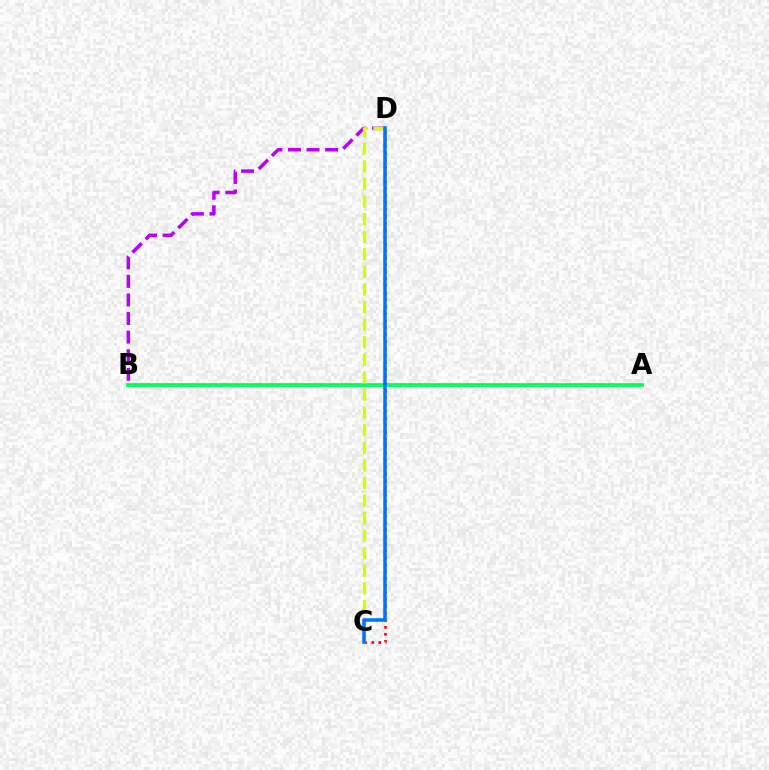{('C', 'D'): [{'color': '#ff0000', 'line_style': 'dotted', 'thickness': 1.89}, {'color': '#d1ff00', 'line_style': 'dashed', 'thickness': 2.39}, {'color': '#0074ff', 'line_style': 'solid', 'thickness': 2.54}], ('B', 'D'): [{'color': '#b900ff', 'line_style': 'dashed', 'thickness': 2.52}], ('A', 'B'): [{'color': '#00ff5c', 'line_style': 'solid', 'thickness': 2.7}]}